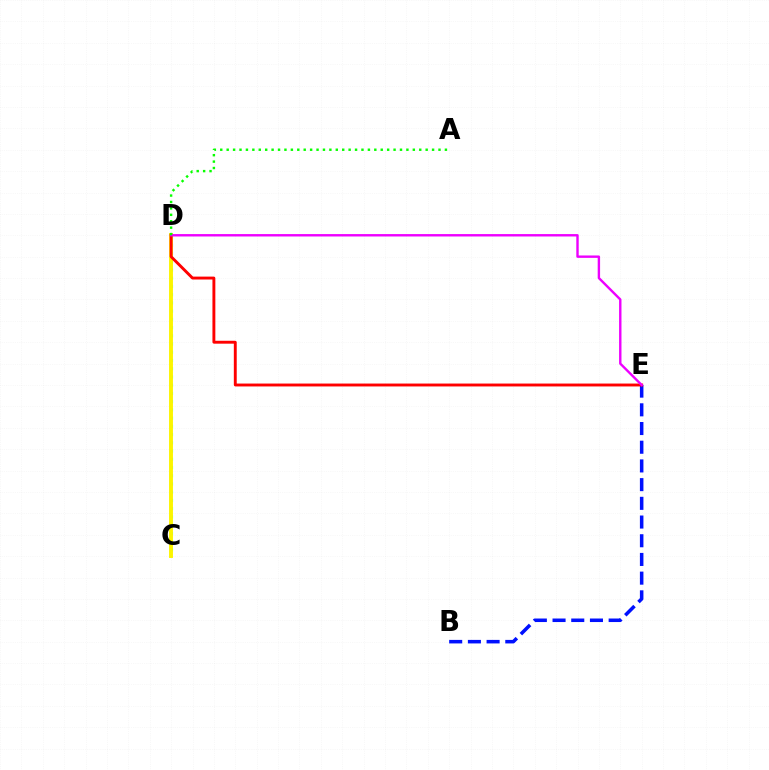{('C', 'D'): [{'color': '#00fff6', 'line_style': 'dotted', 'thickness': 2.24}, {'color': '#fcf500', 'line_style': 'solid', 'thickness': 2.81}], ('B', 'E'): [{'color': '#0010ff', 'line_style': 'dashed', 'thickness': 2.54}], ('D', 'E'): [{'color': '#ff0000', 'line_style': 'solid', 'thickness': 2.09}, {'color': '#ee00ff', 'line_style': 'solid', 'thickness': 1.72}], ('A', 'D'): [{'color': '#08ff00', 'line_style': 'dotted', 'thickness': 1.74}]}